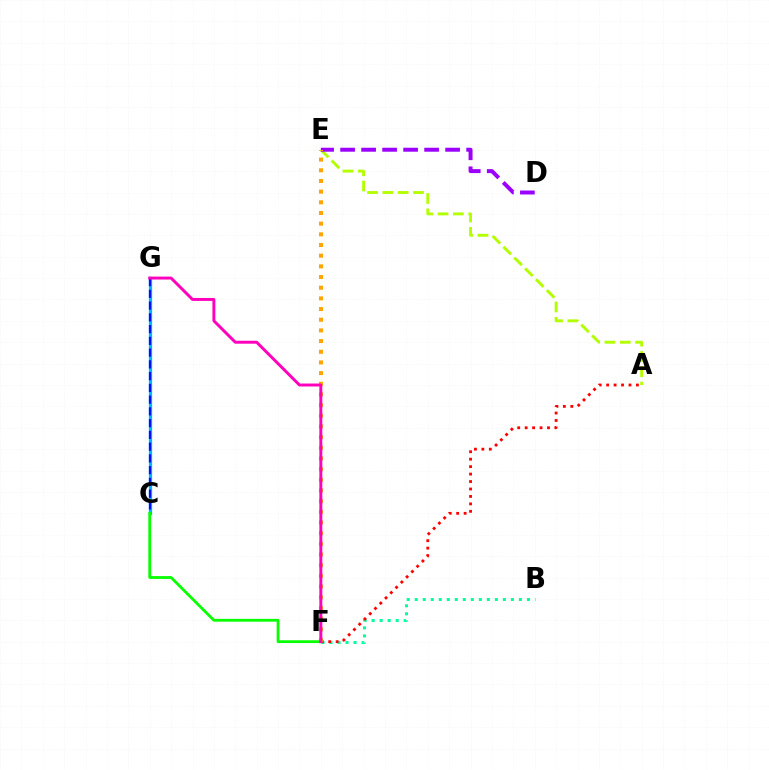{('A', 'E'): [{'color': '#b3ff00', 'line_style': 'dashed', 'thickness': 2.08}], ('B', 'F'): [{'color': '#00ff9d', 'line_style': 'dotted', 'thickness': 2.18}], ('C', 'G'): [{'color': '#00b5ff', 'line_style': 'solid', 'thickness': 2.36}, {'color': '#0010ff', 'line_style': 'dashed', 'thickness': 1.6}], ('A', 'F'): [{'color': '#ff0000', 'line_style': 'dotted', 'thickness': 2.02}], ('D', 'E'): [{'color': '#9b00ff', 'line_style': 'dashed', 'thickness': 2.85}], ('E', 'F'): [{'color': '#ffa500', 'line_style': 'dotted', 'thickness': 2.9}], ('C', 'F'): [{'color': '#08ff00', 'line_style': 'solid', 'thickness': 2.02}], ('F', 'G'): [{'color': '#ff00bd', 'line_style': 'solid', 'thickness': 2.12}]}